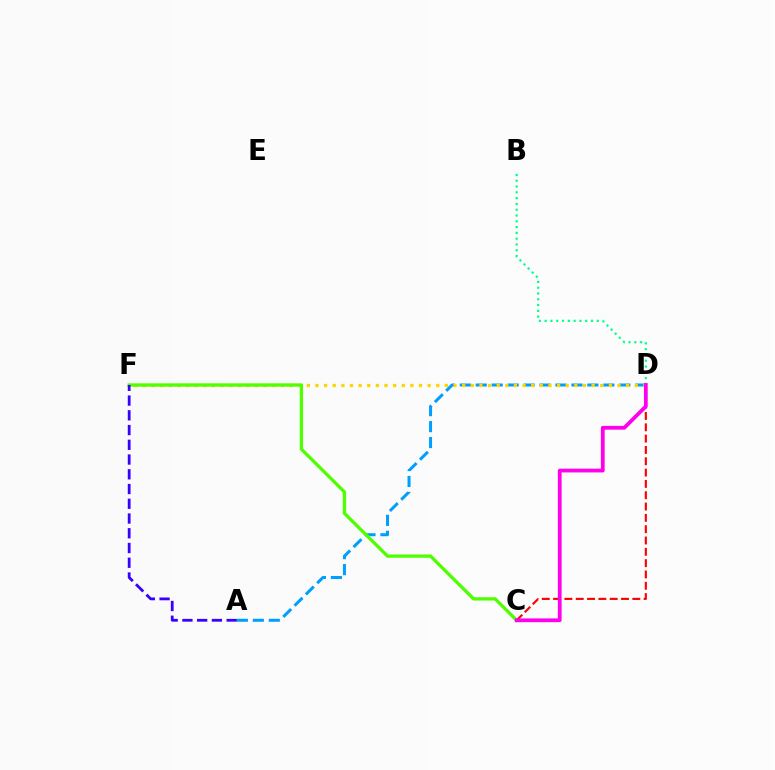{('A', 'D'): [{'color': '#009eff', 'line_style': 'dashed', 'thickness': 2.17}], ('D', 'F'): [{'color': '#ffd500', 'line_style': 'dotted', 'thickness': 2.34}], ('C', 'F'): [{'color': '#4fff00', 'line_style': 'solid', 'thickness': 2.38}], ('B', 'D'): [{'color': '#00ff86', 'line_style': 'dotted', 'thickness': 1.57}], ('C', 'D'): [{'color': '#ff0000', 'line_style': 'dashed', 'thickness': 1.54}, {'color': '#ff00ed', 'line_style': 'solid', 'thickness': 2.71}], ('A', 'F'): [{'color': '#3700ff', 'line_style': 'dashed', 'thickness': 2.0}]}